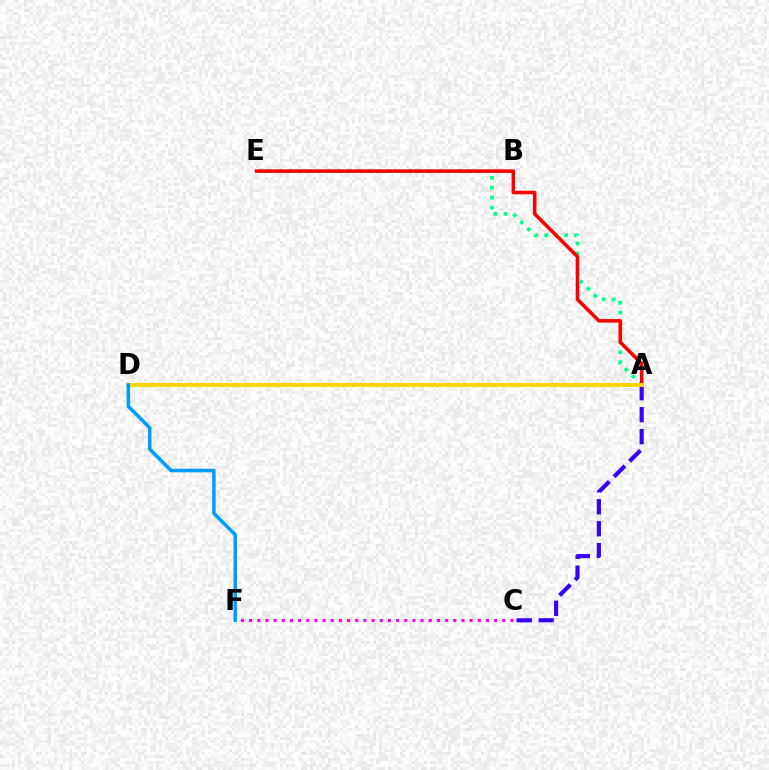{('A', 'D'): [{'color': '#4fff00', 'line_style': 'dotted', 'thickness': 2.1}, {'color': '#ffd500', 'line_style': 'solid', 'thickness': 2.81}], ('A', 'C'): [{'color': '#3700ff', 'line_style': 'dashed', 'thickness': 2.98}], ('A', 'E'): [{'color': '#00ff86', 'line_style': 'dotted', 'thickness': 2.7}, {'color': '#ff0000', 'line_style': 'solid', 'thickness': 2.54}], ('C', 'F'): [{'color': '#ff00ed', 'line_style': 'dotted', 'thickness': 2.22}], ('D', 'F'): [{'color': '#009eff', 'line_style': 'solid', 'thickness': 2.54}]}